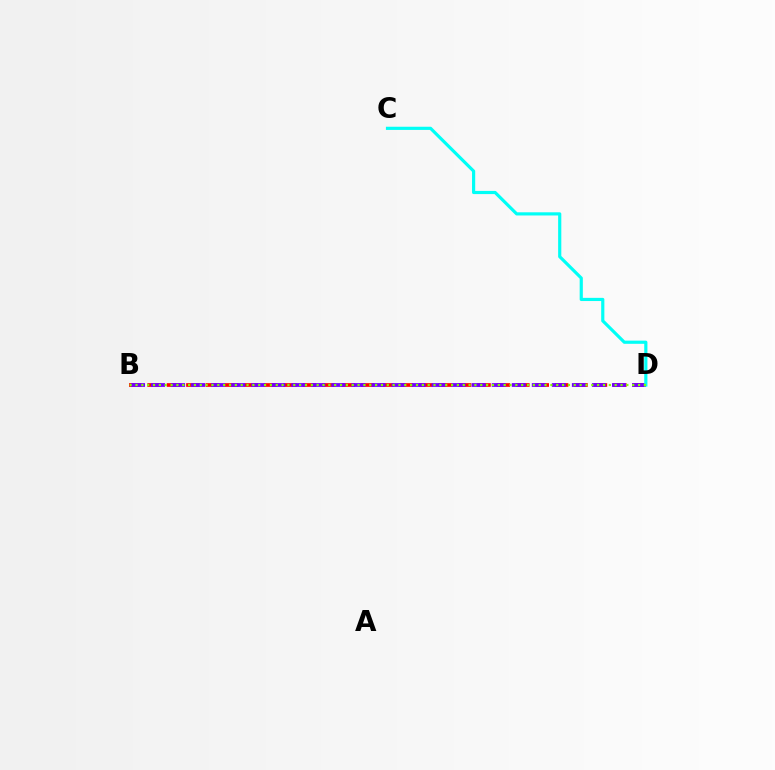{('B', 'D'): [{'color': '#ff0000', 'line_style': 'dashed', 'thickness': 2.64}, {'color': '#7200ff', 'line_style': 'dashed', 'thickness': 2.72}, {'color': '#84ff00', 'line_style': 'dotted', 'thickness': 1.59}], ('C', 'D'): [{'color': '#00fff6', 'line_style': 'solid', 'thickness': 2.29}]}